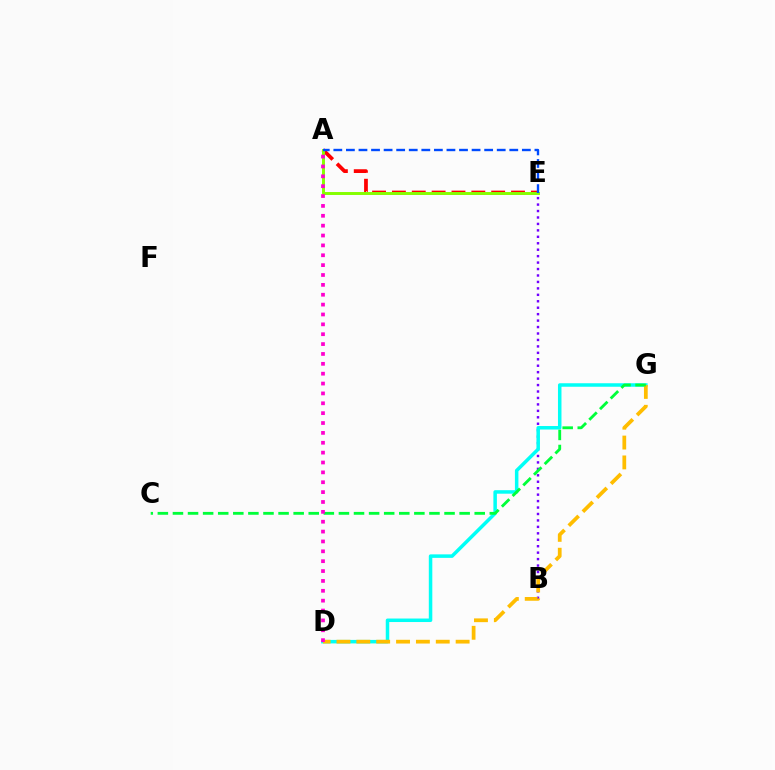{('B', 'E'): [{'color': '#7200ff', 'line_style': 'dotted', 'thickness': 1.75}], ('D', 'G'): [{'color': '#00fff6', 'line_style': 'solid', 'thickness': 2.52}, {'color': '#ffbd00', 'line_style': 'dashed', 'thickness': 2.7}], ('A', 'E'): [{'color': '#ff0000', 'line_style': 'dashed', 'thickness': 2.7}, {'color': '#84ff00', 'line_style': 'solid', 'thickness': 2.12}, {'color': '#004bff', 'line_style': 'dashed', 'thickness': 1.71}], ('C', 'G'): [{'color': '#00ff39', 'line_style': 'dashed', 'thickness': 2.05}], ('A', 'D'): [{'color': '#ff00cf', 'line_style': 'dotted', 'thickness': 2.68}]}